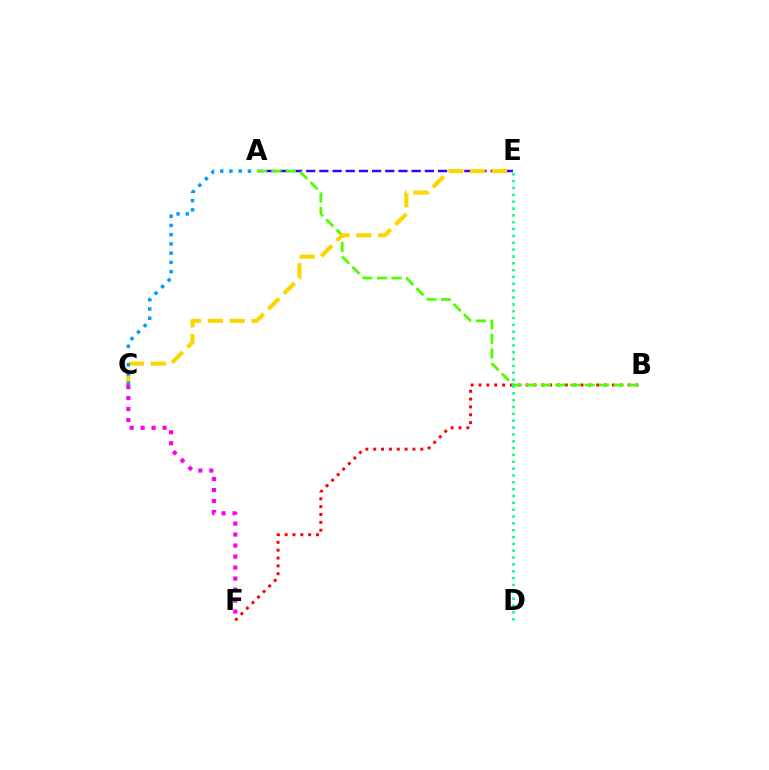{('C', 'F'): [{'color': '#ff00ed', 'line_style': 'dotted', 'thickness': 2.99}], ('A', 'E'): [{'color': '#3700ff', 'line_style': 'dashed', 'thickness': 1.79}], ('B', 'F'): [{'color': '#ff0000', 'line_style': 'dotted', 'thickness': 2.13}], ('A', 'B'): [{'color': '#4fff00', 'line_style': 'dashed', 'thickness': 1.98}], ('C', 'E'): [{'color': '#ffd500', 'line_style': 'dashed', 'thickness': 2.97}], ('D', 'E'): [{'color': '#00ff86', 'line_style': 'dotted', 'thickness': 1.86}], ('A', 'C'): [{'color': '#009eff', 'line_style': 'dotted', 'thickness': 2.51}]}